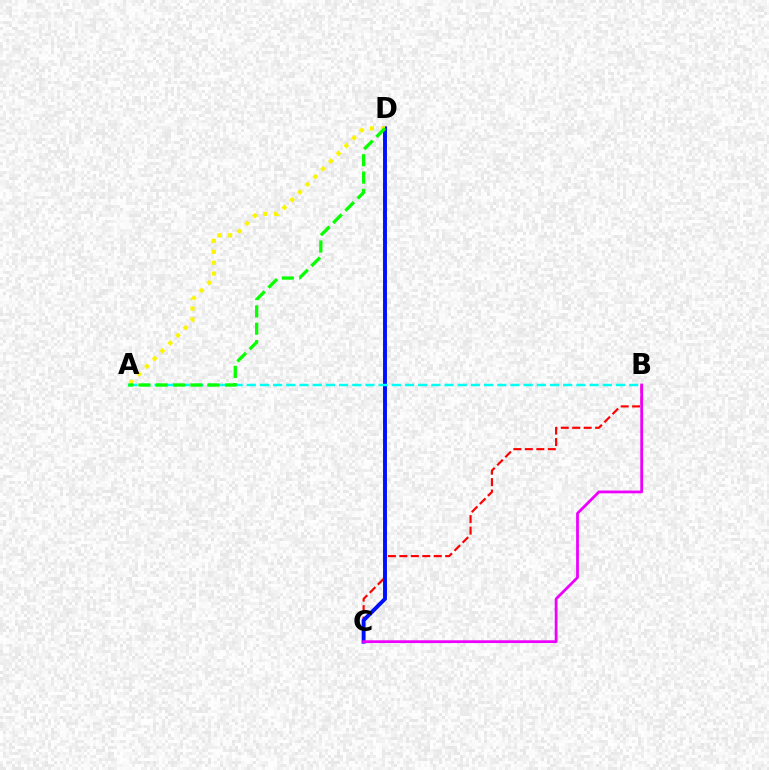{('B', 'C'): [{'color': '#ff0000', 'line_style': 'dashed', 'thickness': 1.56}, {'color': '#ee00ff', 'line_style': 'solid', 'thickness': 2.0}], ('C', 'D'): [{'color': '#0010ff', 'line_style': 'solid', 'thickness': 2.82}], ('A', 'D'): [{'color': '#fcf500', 'line_style': 'dotted', 'thickness': 2.97}, {'color': '#08ff00', 'line_style': 'dashed', 'thickness': 2.36}], ('A', 'B'): [{'color': '#00fff6', 'line_style': 'dashed', 'thickness': 1.79}]}